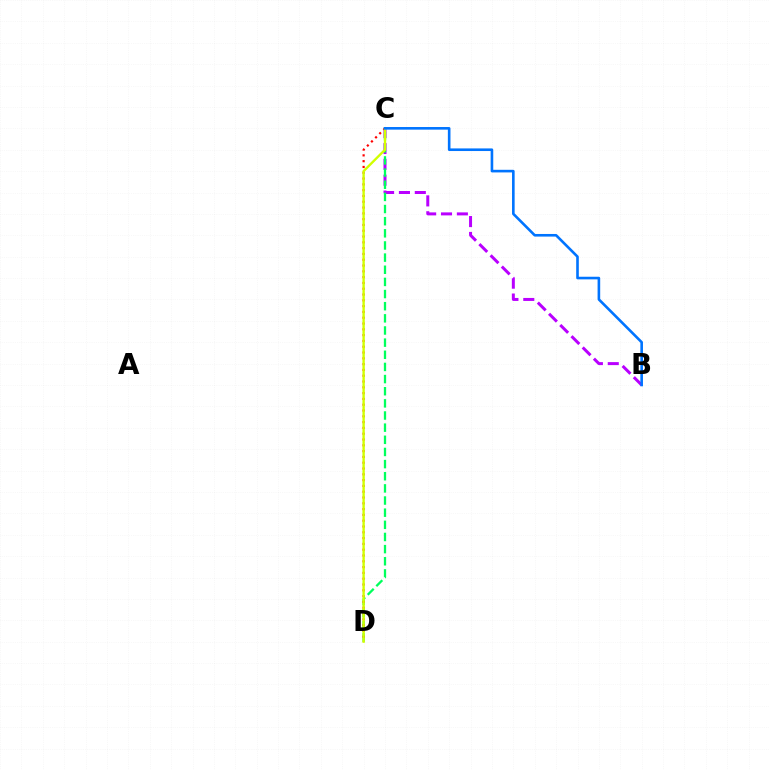{('B', 'C'): [{'color': '#b900ff', 'line_style': 'dashed', 'thickness': 2.16}, {'color': '#0074ff', 'line_style': 'solid', 'thickness': 1.88}], ('C', 'D'): [{'color': '#00ff5c', 'line_style': 'dashed', 'thickness': 1.65}, {'color': '#ff0000', 'line_style': 'dotted', 'thickness': 1.58}, {'color': '#d1ff00', 'line_style': 'solid', 'thickness': 1.7}]}